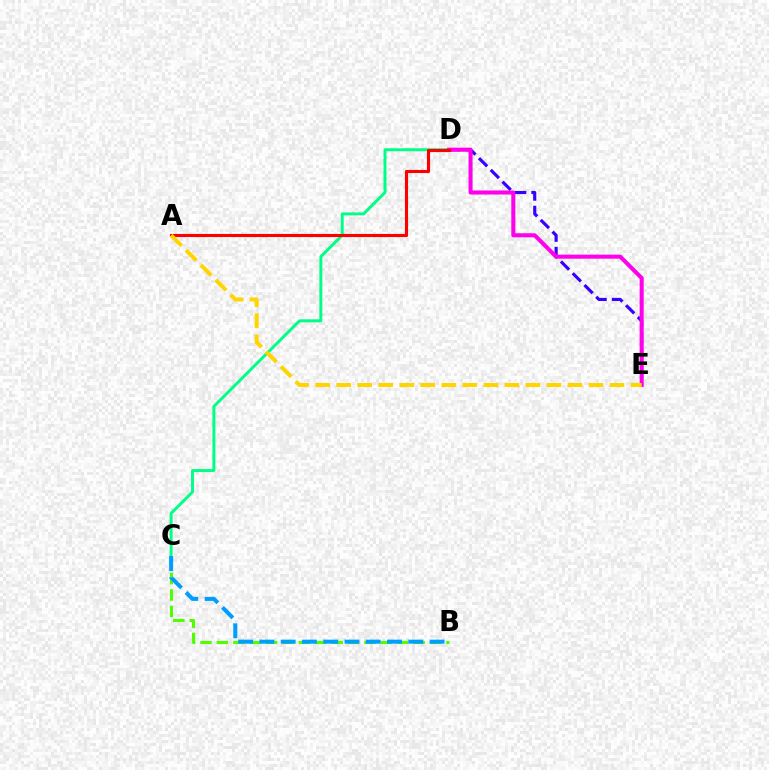{('B', 'C'): [{'color': '#4fff00', 'line_style': 'dashed', 'thickness': 2.23}, {'color': '#009eff', 'line_style': 'dashed', 'thickness': 2.89}], ('C', 'D'): [{'color': '#00ff86', 'line_style': 'solid', 'thickness': 2.12}], ('D', 'E'): [{'color': '#3700ff', 'line_style': 'dashed', 'thickness': 2.26}, {'color': '#ff00ed', 'line_style': 'solid', 'thickness': 2.92}], ('A', 'D'): [{'color': '#ff0000', 'line_style': 'solid', 'thickness': 2.25}], ('A', 'E'): [{'color': '#ffd500', 'line_style': 'dashed', 'thickness': 2.86}]}